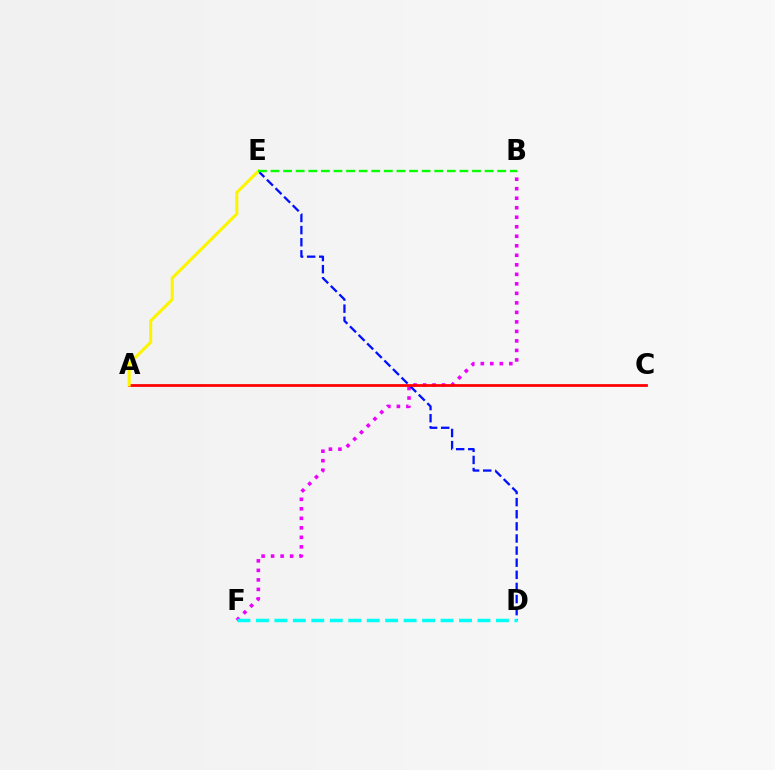{('B', 'F'): [{'color': '#ee00ff', 'line_style': 'dotted', 'thickness': 2.58}], ('D', 'E'): [{'color': '#0010ff', 'line_style': 'dashed', 'thickness': 1.65}], ('D', 'F'): [{'color': '#00fff6', 'line_style': 'dashed', 'thickness': 2.51}], ('A', 'C'): [{'color': '#ff0000', 'line_style': 'solid', 'thickness': 1.99}], ('A', 'E'): [{'color': '#fcf500', 'line_style': 'solid', 'thickness': 2.21}], ('B', 'E'): [{'color': '#08ff00', 'line_style': 'dashed', 'thickness': 1.71}]}